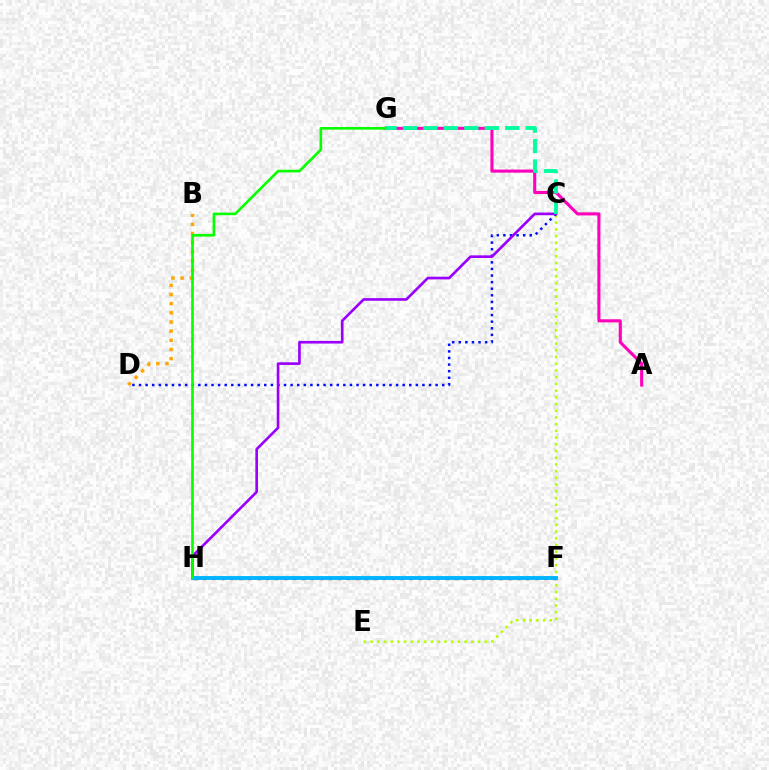{('C', 'E'): [{'color': '#b3ff00', 'line_style': 'dotted', 'thickness': 1.82}], ('C', 'D'): [{'color': '#0010ff', 'line_style': 'dotted', 'thickness': 1.79}], ('F', 'H'): [{'color': '#ff0000', 'line_style': 'dotted', 'thickness': 2.44}, {'color': '#00b5ff', 'line_style': 'solid', 'thickness': 2.79}], ('A', 'G'): [{'color': '#ff00bd', 'line_style': 'solid', 'thickness': 2.23}], ('B', 'D'): [{'color': '#ffa500', 'line_style': 'dotted', 'thickness': 2.49}], ('C', 'H'): [{'color': '#9b00ff', 'line_style': 'solid', 'thickness': 1.91}], ('C', 'G'): [{'color': '#00ff9d', 'line_style': 'dashed', 'thickness': 2.78}], ('G', 'H'): [{'color': '#08ff00', 'line_style': 'solid', 'thickness': 1.9}]}